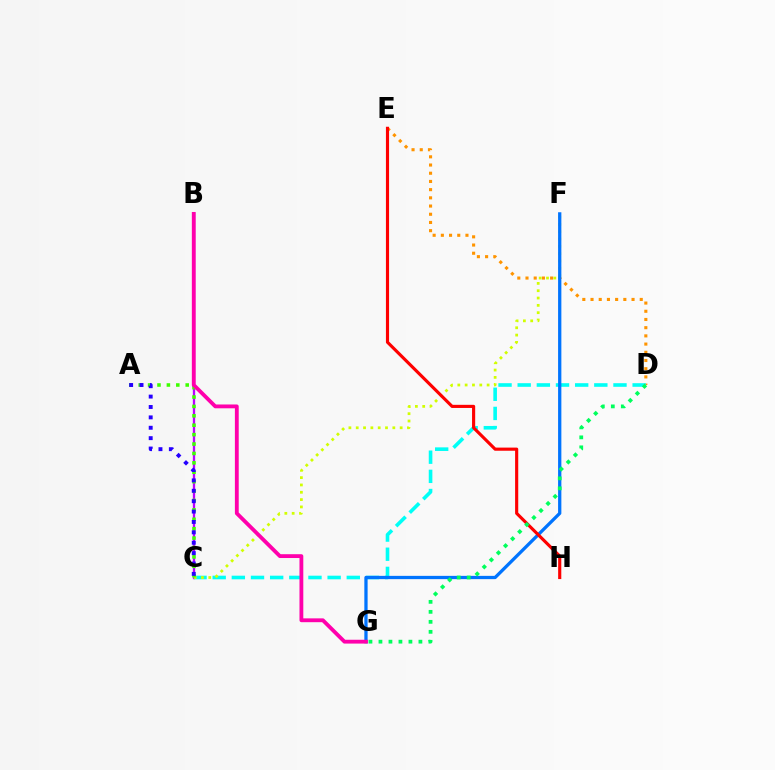{('D', 'E'): [{'color': '#ff9400', 'line_style': 'dotted', 'thickness': 2.23}], ('C', 'D'): [{'color': '#00fff6', 'line_style': 'dashed', 'thickness': 2.6}], ('B', 'C'): [{'color': '#b900ff', 'line_style': 'solid', 'thickness': 1.67}], ('C', 'F'): [{'color': '#d1ff00', 'line_style': 'dotted', 'thickness': 1.99}], ('F', 'G'): [{'color': '#0074ff', 'line_style': 'solid', 'thickness': 2.36}], ('A', 'C'): [{'color': '#3dff00', 'line_style': 'dotted', 'thickness': 2.56}, {'color': '#2500ff', 'line_style': 'dotted', 'thickness': 2.82}], ('E', 'H'): [{'color': '#ff0000', 'line_style': 'solid', 'thickness': 2.26}], ('B', 'G'): [{'color': '#ff00ac', 'line_style': 'solid', 'thickness': 2.76}], ('D', 'G'): [{'color': '#00ff5c', 'line_style': 'dotted', 'thickness': 2.71}]}